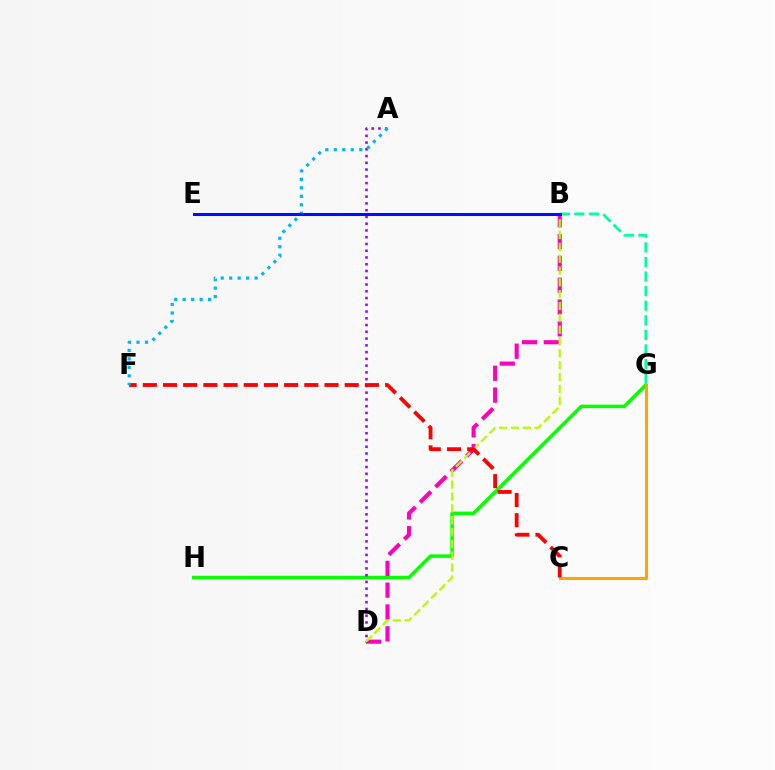{('G', 'H'): [{'color': '#08ff00', 'line_style': 'solid', 'thickness': 2.52}], ('B', 'D'): [{'color': '#ff00bd', 'line_style': 'dashed', 'thickness': 2.96}, {'color': '#b3ff00', 'line_style': 'dashed', 'thickness': 1.61}], ('A', 'D'): [{'color': '#9b00ff', 'line_style': 'dotted', 'thickness': 1.84}], ('C', 'F'): [{'color': '#ff0000', 'line_style': 'dashed', 'thickness': 2.74}], ('A', 'F'): [{'color': '#00b5ff', 'line_style': 'dotted', 'thickness': 2.31}], ('B', 'G'): [{'color': '#00ff9d', 'line_style': 'dashed', 'thickness': 1.98}], ('B', 'E'): [{'color': '#0010ff', 'line_style': 'solid', 'thickness': 2.17}], ('C', 'G'): [{'color': '#ffa500', 'line_style': 'solid', 'thickness': 2.19}]}